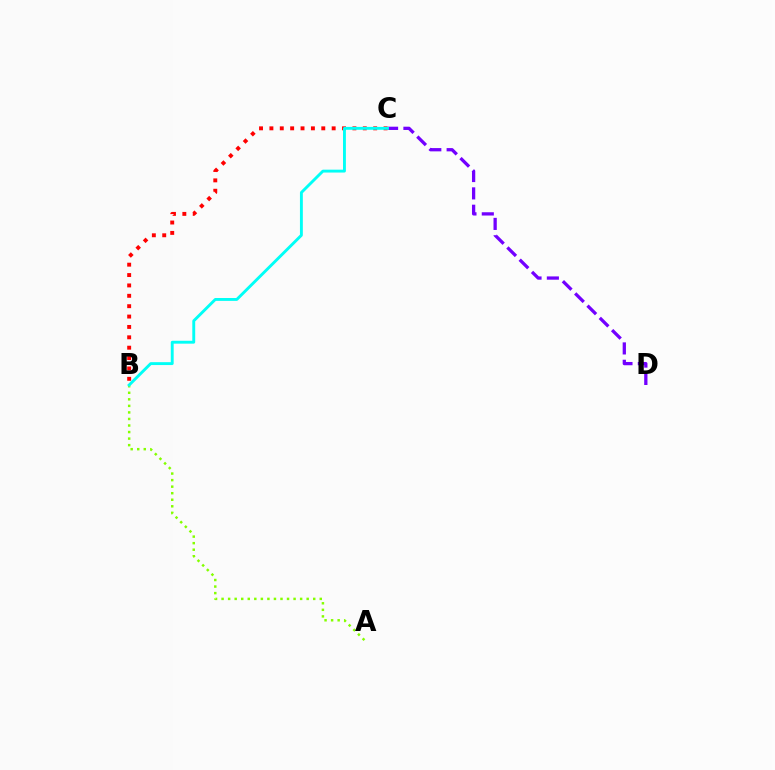{('C', 'D'): [{'color': '#7200ff', 'line_style': 'dashed', 'thickness': 2.36}], ('A', 'B'): [{'color': '#84ff00', 'line_style': 'dotted', 'thickness': 1.78}], ('B', 'C'): [{'color': '#ff0000', 'line_style': 'dotted', 'thickness': 2.82}, {'color': '#00fff6', 'line_style': 'solid', 'thickness': 2.08}]}